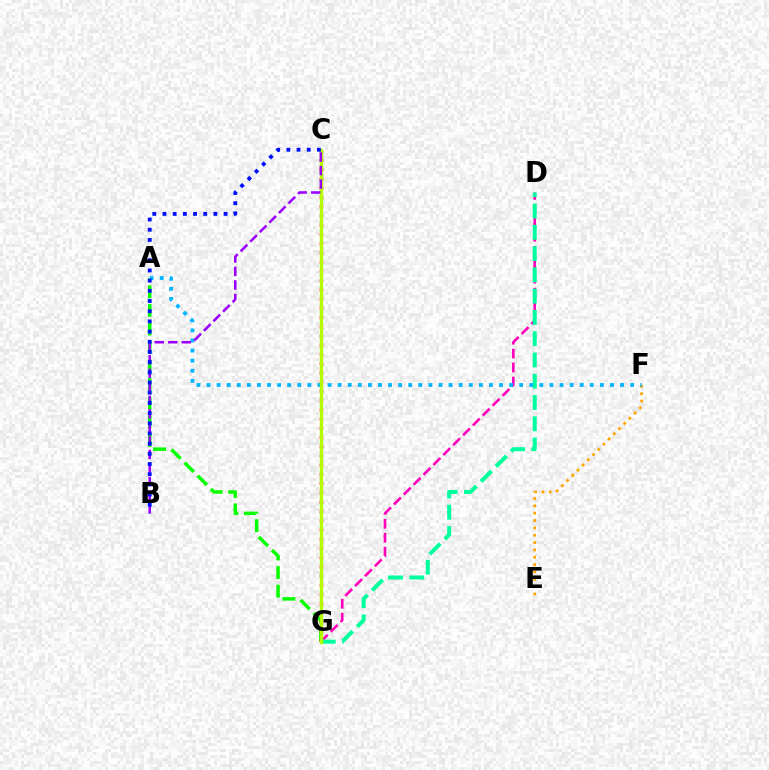{('A', 'G'): [{'color': '#08ff00', 'line_style': 'dashed', 'thickness': 2.52}], ('C', 'G'): [{'color': '#ff0000', 'line_style': 'dotted', 'thickness': 2.51}, {'color': '#b3ff00', 'line_style': 'solid', 'thickness': 2.4}], ('E', 'F'): [{'color': '#ffa500', 'line_style': 'dotted', 'thickness': 2.0}], ('D', 'G'): [{'color': '#ff00bd', 'line_style': 'dashed', 'thickness': 1.9}, {'color': '#00ff9d', 'line_style': 'dashed', 'thickness': 2.89}], ('A', 'F'): [{'color': '#00b5ff', 'line_style': 'dotted', 'thickness': 2.74}], ('B', 'C'): [{'color': '#9b00ff', 'line_style': 'dashed', 'thickness': 1.84}, {'color': '#0010ff', 'line_style': 'dotted', 'thickness': 2.77}]}